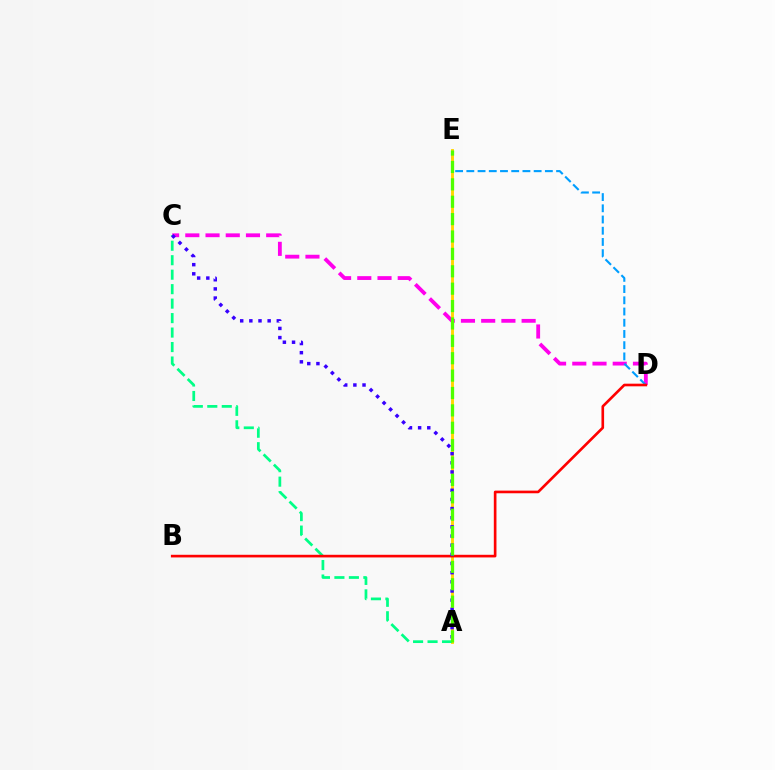{('C', 'D'): [{'color': '#ff00ed', 'line_style': 'dashed', 'thickness': 2.75}], ('D', 'E'): [{'color': '#009eff', 'line_style': 'dashed', 'thickness': 1.52}], ('A', 'E'): [{'color': '#ffd500', 'line_style': 'solid', 'thickness': 2.08}, {'color': '#4fff00', 'line_style': 'dashed', 'thickness': 2.36}], ('A', 'C'): [{'color': '#00ff86', 'line_style': 'dashed', 'thickness': 1.97}, {'color': '#3700ff', 'line_style': 'dotted', 'thickness': 2.49}], ('B', 'D'): [{'color': '#ff0000', 'line_style': 'solid', 'thickness': 1.9}]}